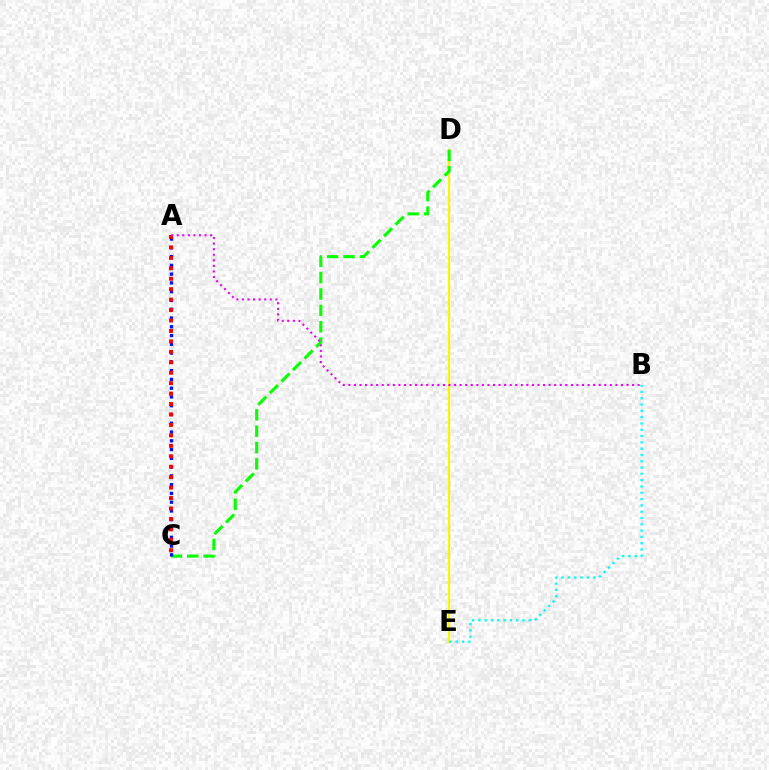{('D', 'E'): [{'color': '#fcf500', 'line_style': 'solid', 'thickness': 1.62}], ('C', 'D'): [{'color': '#08ff00', 'line_style': 'dashed', 'thickness': 2.22}], ('A', 'C'): [{'color': '#0010ff', 'line_style': 'dotted', 'thickness': 2.38}, {'color': '#ff0000', 'line_style': 'dotted', 'thickness': 2.84}], ('B', 'E'): [{'color': '#00fff6', 'line_style': 'dotted', 'thickness': 1.71}], ('A', 'B'): [{'color': '#ee00ff', 'line_style': 'dotted', 'thickness': 1.51}]}